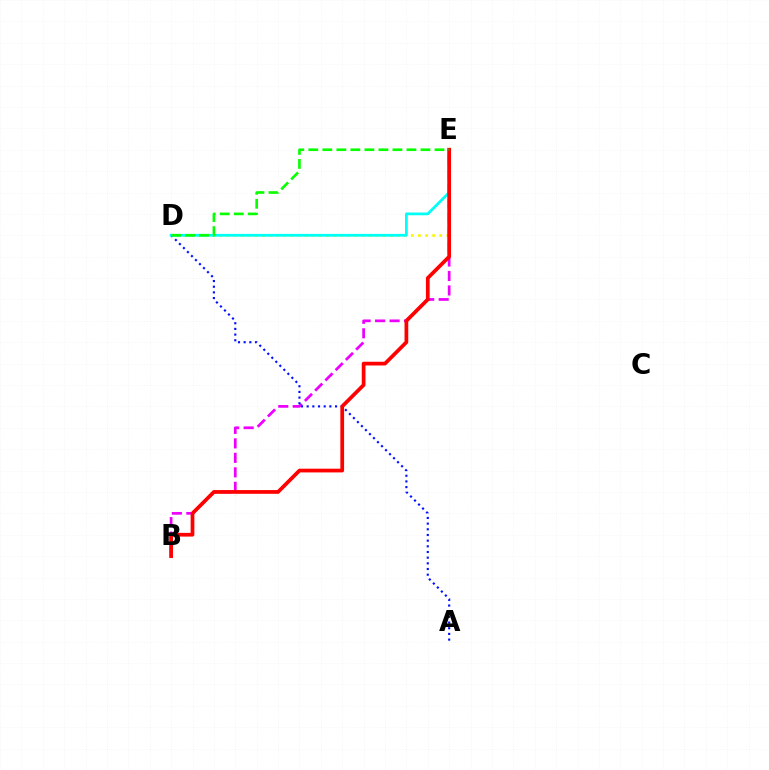{('D', 'E'): [{'color': '#fcf500', 'line_style': 'dotted', 'thickness': 1.93}, {'color': '#00fff6', 'line_style': 'solid', 'thickness': 2.0}, {'color': '#08ff00', 'line_style': 'dashed', 'thickness': 1.9}], ('B', 'E'): [{'color': '#ee00ff', 'line_style': 'dashed', 'thickness': 1.97}, {'color': '#ff0000', 'line_style': 'solid', 'thickness': 2.68}], ('A', 'D'): [{'color': '#0010ff', 'line_style': 'dotted', 'thickness': 1.54}]}